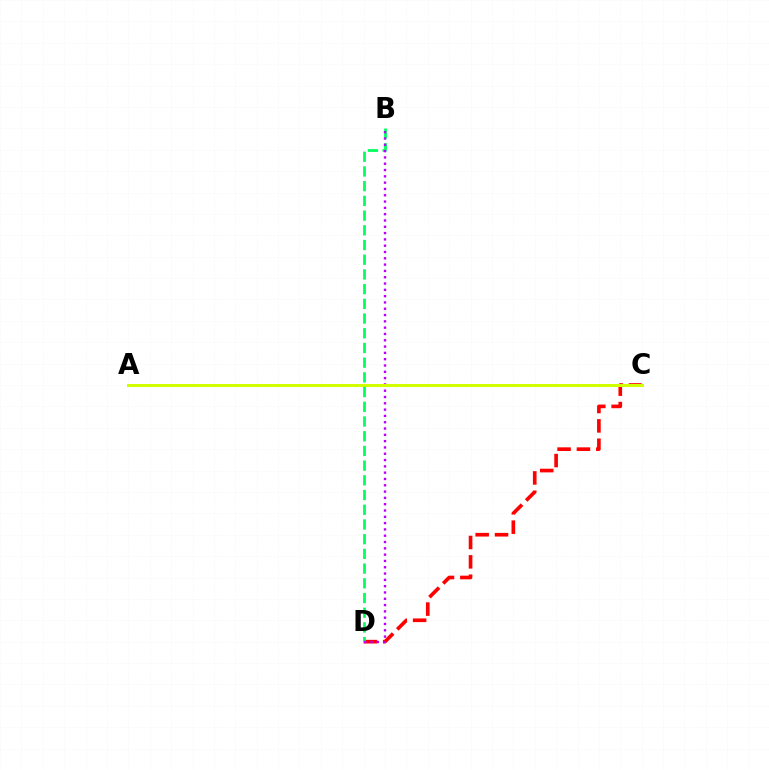{('A', 'C'): [{'color': '#0074ff', 'line_style': 'dotted', 'thickness': 1.96}, {'color': '#d1ff00', 'line_style': 'solid', 'thickness': 2.18}], ('C', 'D'): [{'color': '#ff0000', 'line_style': 'dashed', 'thickness': 2.63}], ('B', 'D'): [{'color': '#00ff5c', 'line_style': 'dashed', 'thickness': 2.0}, {'color': '#b900ff', 'line_style': 'dotted', 'thickness': 1.71}]}